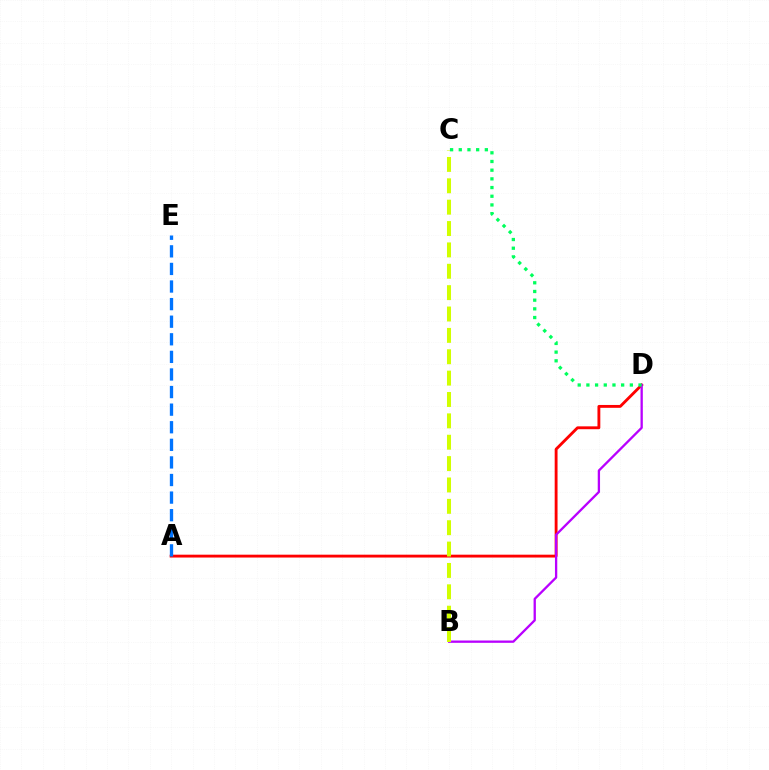{('A', 'D'): [{'color': '#ff0000', 'line_style': 'solid', 'thickness': 2.06}], ('A', 'E'): [{'color': '#0074ff', 'line_style': 'dashed', 'thickness': 2.39}], ('B', 'D'): [{'color': '#b900ff', 'line_style': 'solid', 'thickness': 1.66}], ('B', 'C'): [{'color': '#d1ff00', 'line_style': 'dashed', 'thickness': 2.9}], ('C', 'D'): [{'color': '#00ff5c', 'line_style': 'dotted', 'thickness': 2.36}]}